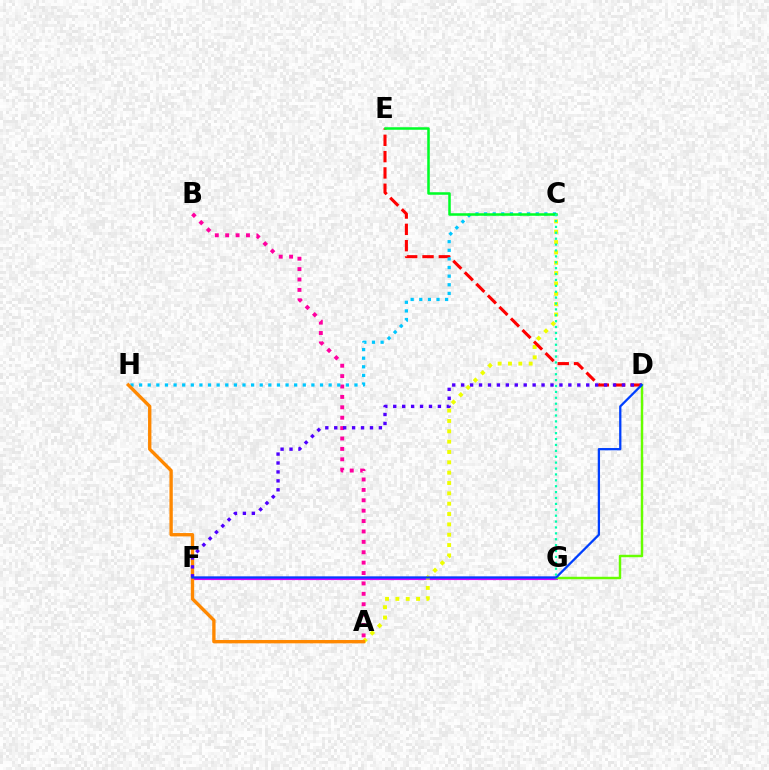{('A', 'B'): [{'color': '#ff00a0', 'line_style': 'dotted', 'thickness': 2.82}], ('F', 'G'): [{'color': '#d600ff', 'line_style': 'solid', 'thickness': 2.27}], ('D', 'G'): [{'color': '#66ff00', 'line_style': 'solid', 'thickness': 1.76}], ('A', 'C'): [{'color': '#eeff00', 'line_style': 'dotted', 'thickness': 2.81}], ('D', 'E'): [{'color': '#ff0000', 'line_style': 'dashed', 'thickness': 2.22}], ('C', 'H'): [{'color': '#00c7ff', 'line_style': 'dotted', 'thickness': 2.34}], ('A', 'H'): [{'color': '#ff8800', 'line_style': 'solid', 'thickness': 2.41}], ('D', 'F'): [{'color': '#4f00ff', 'line_style': 'dotted', 'thickness': 2.43}, {'color': '#003fff', 'line_style': 'solid', 'thickness': 1.64}], ('C', 'E'): [{'color': '#00ff27', 'line_style': 'solid', 'thickness': 1.83}], ('C', 'G'): [{'color': '#00ffaf', 'line_style': 'dotted', 'thickness': 1.6}]}